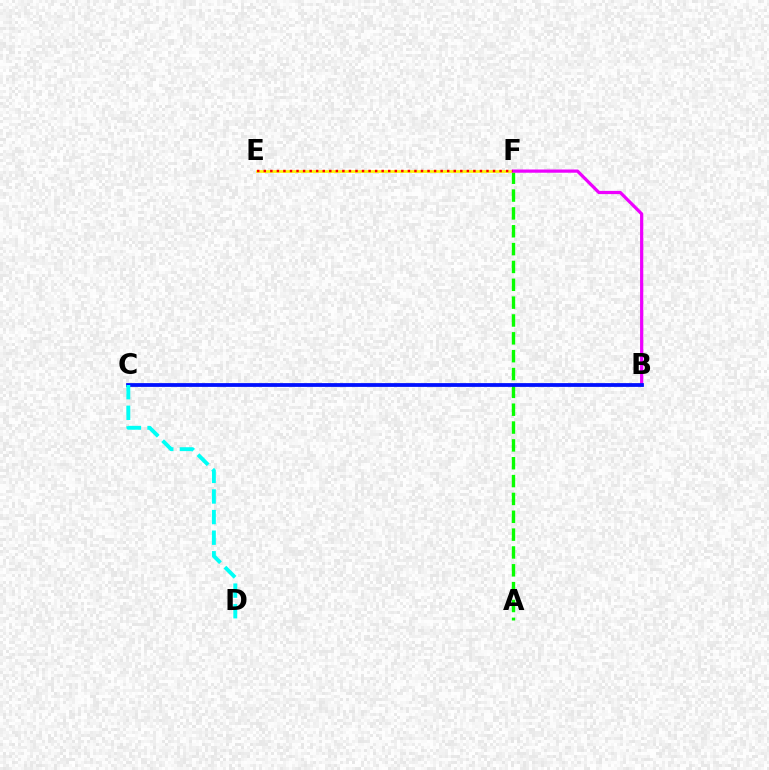{('A', 'F'): [{'color': '#08ff00', 'line_style': 'dashed', 'thickness': 2.42}], ('E', 'F'): [{'color': '#fcf500', 'line_style': 'solid', 'thickness': 1.94}, {'color': '#ff0000', 'line_style': 'dotted', 'thickness': 1.78}], ('B', 'F'): [{'color': '#ee00ff', 'line_style': 'solid', 'thickness': 2.32}], ('B', 'C'): [{'color': '#0010ff', 'line_style': 'solid', 'thickness': 2.71}], ('C', 'D'): [{'color': '#00fff6', 'line_style': 'dashed', 'thickness': 2.8}]}